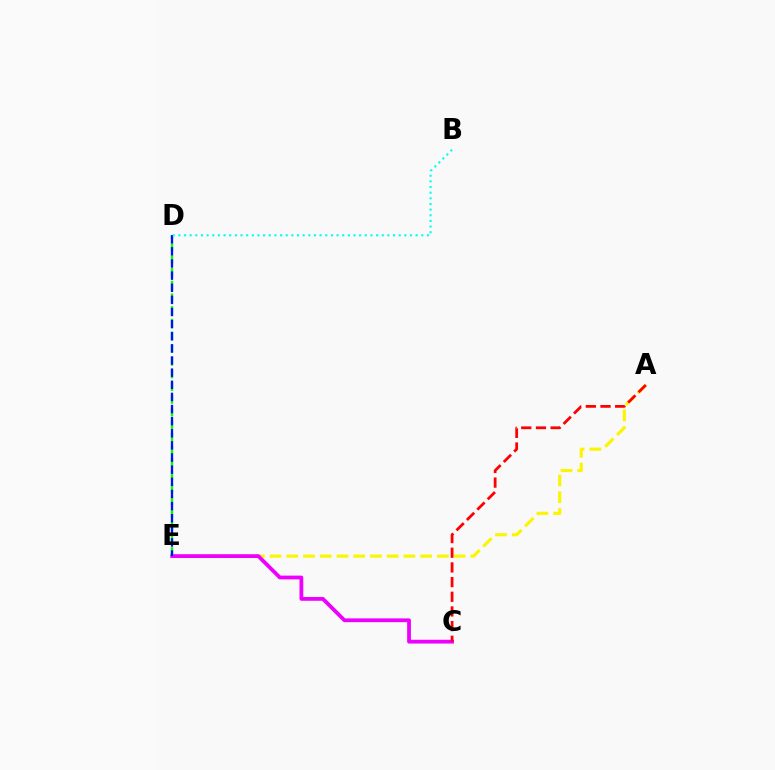{('A', 'E'): [{'color': '#fcf500', 'line_style': 'dashed', 'thickness': 2.27}], ('C', 'E'): [{'color': '#ee00ff', 'line_style': 'solid', 'thickness': 2.73}], ('D', 'E'): [{'color': '#08ff00', 'line_style': 'dashed', 'thickness': 1.72}, {'color': '#0010ff', 'line_style': 'dashed', 'thickness': 1.65}], ('A', 'C'): [{'color': '#ff0000', 'line_style': 'dashed', 'thickness': 1.99}], ('B', 'D'): [{'color': '#00fff6', 'line_style': 'dotted', 'thickness': 1.54}]}